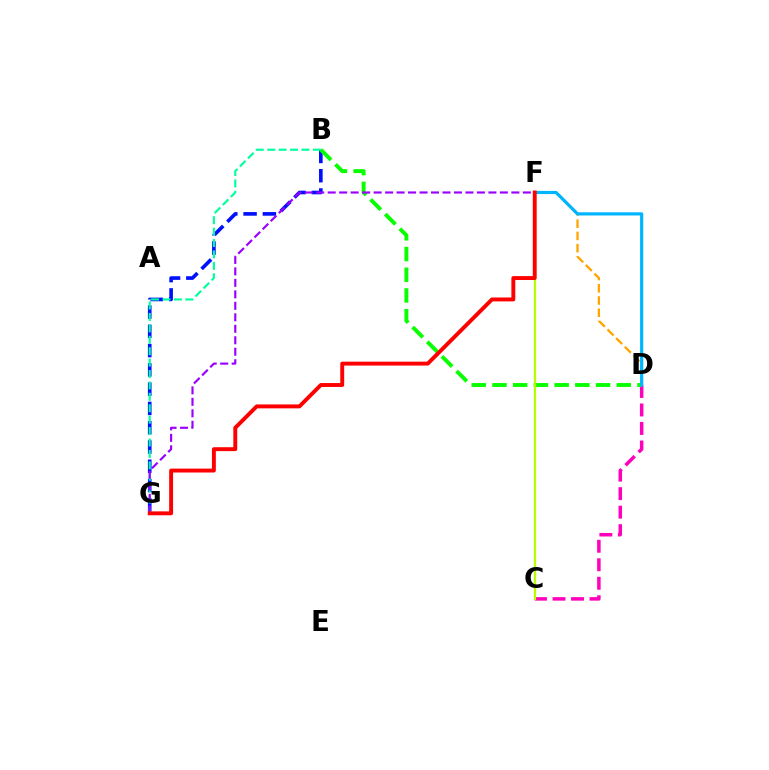{('B', 'G'): [{'color': '#0010ff', 'line_style': 'dashed', 'thickness': 2.62}, {'color': '#00ff9d', 'line_style': 'dashed', 'thickness': 1.55}], ('C', 'D'): [{'color': '#ff00bd', 'line_style': 'dashed', 'thickness': 2.51}], ('B', 'D'): [{'color': '#08ff00', 'line_style': 'dashed', 'thickness': 2.81}], ('D', 'F'): [{'color': '#ffa500', 'line_style': 'dashed', 'thickness': 1.66}, {'color': '#00b5ff', 'line_style': 'solid', 'thickness': 2.29}], ('F', 'G'): [{'color': '#9b00ff', 'line_style': 'dashed', 'thickness': 1.56}, {'color': '#ff0000', 'line_style': 'solid', 'thickness': 2.81}], ('C', 'F'): [{'color': '#b3ff00', 'line_style': 'solid', 'thickness': 1.63}]}